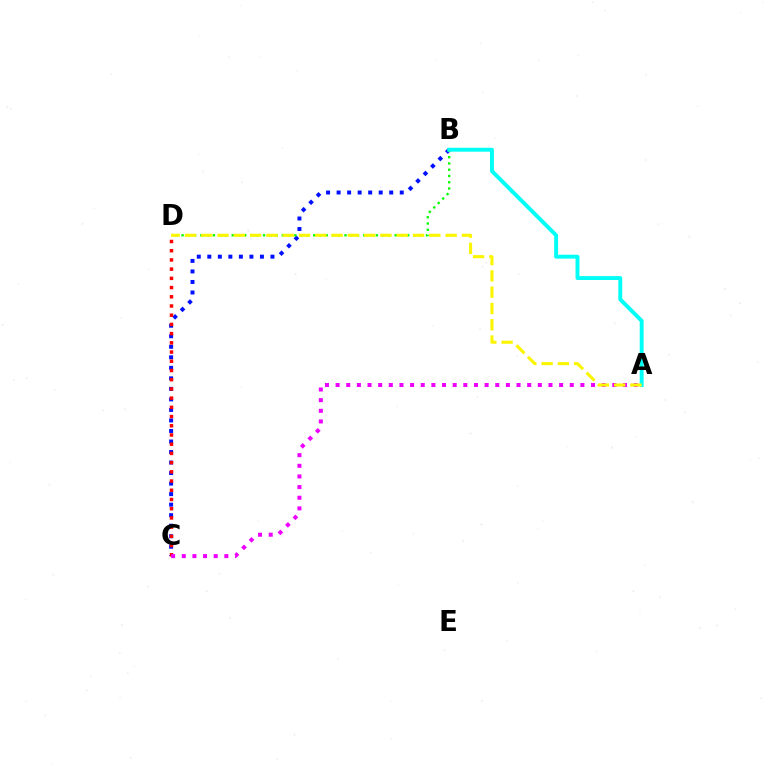{('B', 'C'): [{'color': '#0010ff', 'line_style': 'dotted', 'thickness': 2.86}], ('C', 'D'): [{'color': '#ff0000', 'line_style': 'dotted', 'thickness': 2.5}], ('B', 'D'): [{'color': '#08ff00', 'line_style': 'dotted', 'thickness': 1.7}], ('A', 'B'): [{'color': '#00fff6', 'line_style': 'solid', 'thickness': 2.82}], ('A', 'C'): [{'color': '#ee00ff', 'line_style': 'dotted', 'thickness': 2.89}], ('A', 'D'): [{'color': '#fcf500', 'line_style': 'dashed', 'thickness': 2.21}]}